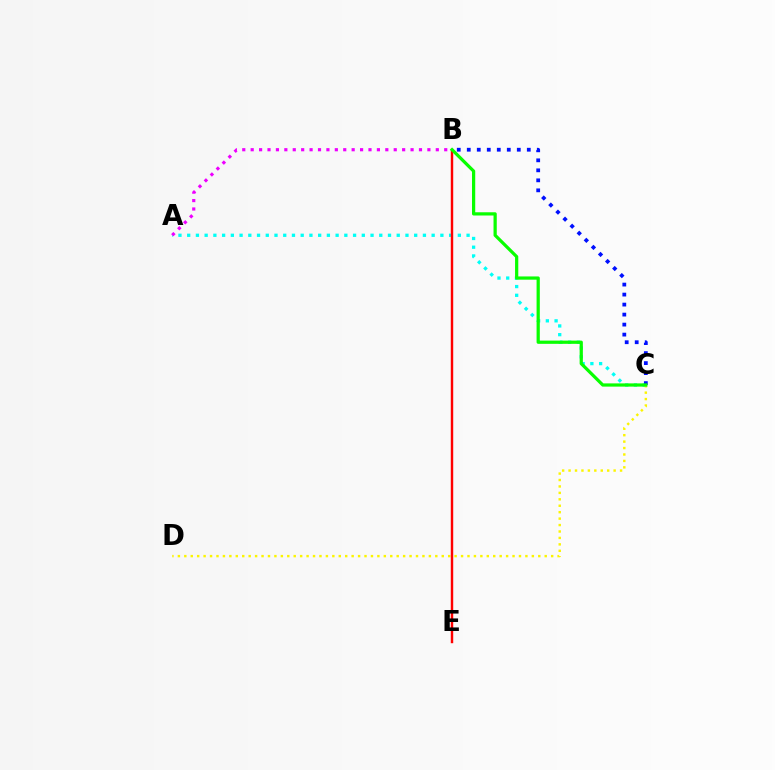{('A', 'C'): [{'color': '#00fff6', 'line_style': 'dotted', 'thickness': 2.37}], ('A', 'B'): [{'color': '#ee00ff', 'line_style': 'dotted', 'thickness': 2.29}], ('B', 'C'): [{'color': '#0010ff', 'line_style': 'dotted', 'thickness': 2.72}, {'color': '#08ff00', 'line_style': 'solid', 'thickness': 2.33}], ('C', 'D'): [{'color': '#fcf500', 'line_style': 'dotted', 'thickness': 1.75}], ('B', 'E'): [{'color': '#ff0000', 'line_style': 'solid', 'thickness': 1.75}]}